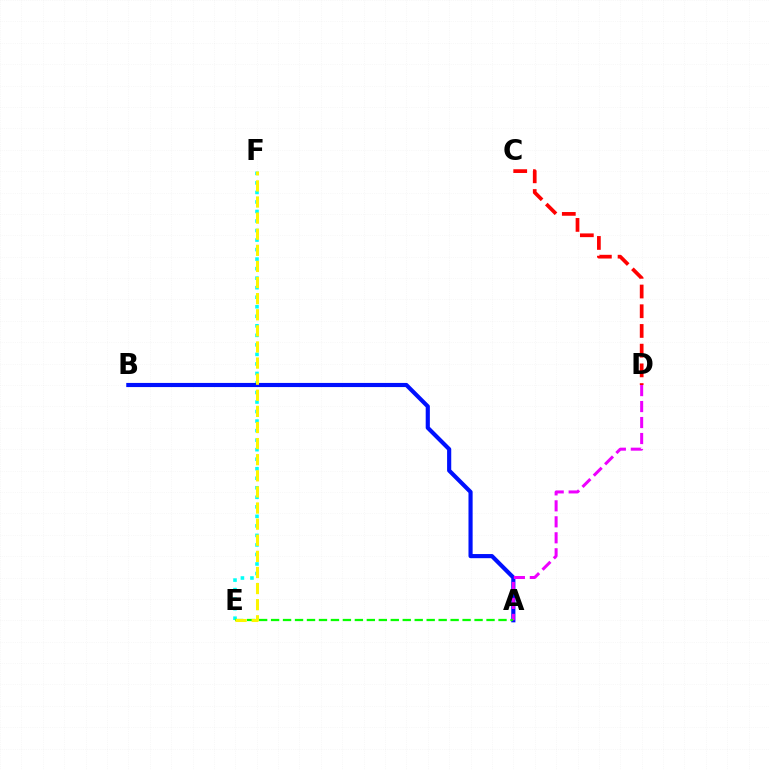{('E', 'F'): [{'color': '#00fff6', 'line_style': 'dotted', 'thickness': 2.59}, {'color': '#fcf500', 'line_style': 'dashed', 'thickness': 2.19}], ('A', 'B'): [{'color': '#0010ff', 'line_style': 'solid', 'thickness': 2.98}], ('A', 'D'): [{'color': '#ee00ff', 'line_style': 'dashed', 'thickness': 2.17}], ('A', 'E'): [{'color': '#08ff00', 'line_style': 'dashed', 'thickness': 1.63}], ('C', 'D'): [{'color': '#ff0000', 'line_style': 'dashed', 'thickness': 2.68}]}